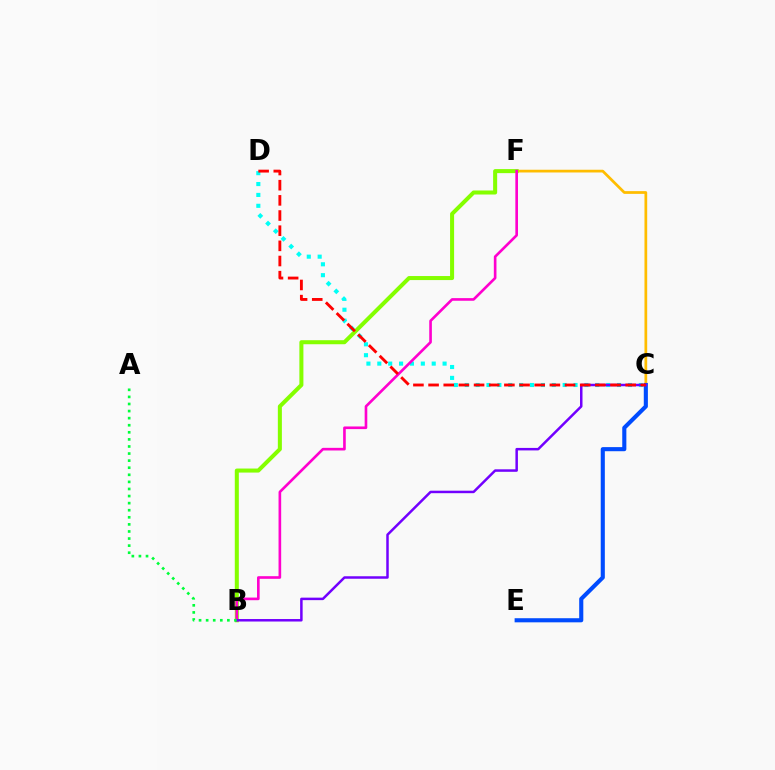{('C', 'F'): [{'color': '#ffbd00', 'line_style': 'solid', 'thickness': 1.97}], ('C', 'E'): [{'color': '#004bff', 'line_style': 'solid', 'thickness': 2.96}], ('C', 'D'): [{'color': '#00fff6', 'line_style': 'dotted', 'thickness': 2.96}, {'color': '#ff0000', 'line_style': 'dashed', 'thickness': 2.06}], ('B', 'F'): [{'color': '#84ff00', 'line_style': 'solid', 'thickness': 2.9}, {'color': '#ff00cf', 'line_style': 'solid', 'thickness': 1.9}], ('B', 'C'): [{'color': '#7200ff', 'line_style': 'solid', 'thickness': 1.8}], ('A', 'B'): [{'color': '#00ff39', 'line_style': 'dotted', 'thickness': 1.92}]}